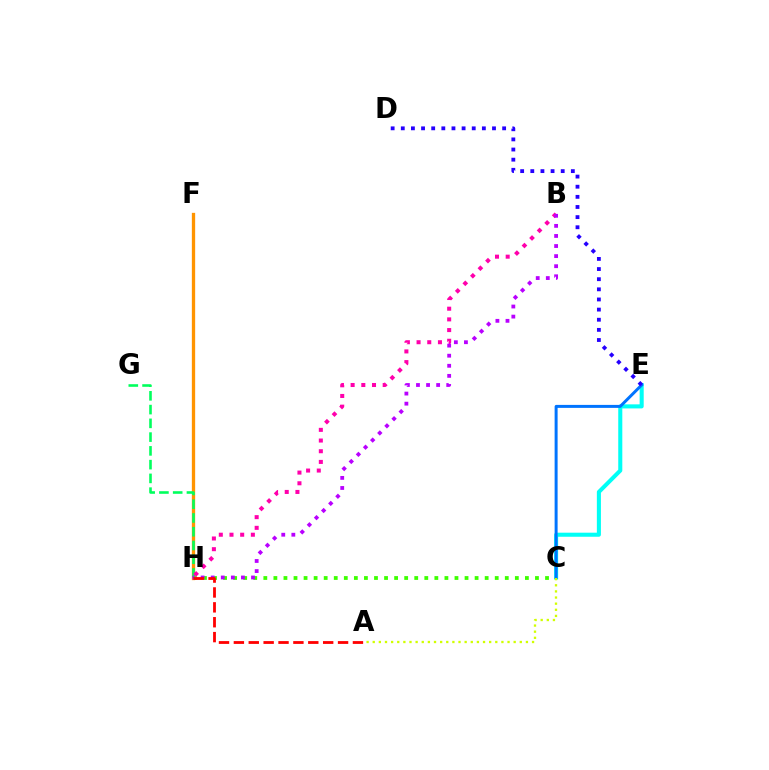{('C', 'E'): [{'color': '#00fff6', 'line_style': 'solid', 'thickness': 2.93}, {'color': '#0074ff', 'line_style': 'solid', 'thickness': 2.15}], ('F', 'H'): [{'color': '#ff9400', 'line_style': 'solid', 'thickness': 2.38}], ('G', 'H'): [{'color': '#00ff5c', 'line_style': 'dashed', 'thickness': 1.87}], ('C', 'H'): [{'color': '#3dff00', 'line_style': 'dotted', 'thickness': 2.73}], ('B', 'H'): [{'color': '#ff00ac', 'line_style': 'dotted', 'thickness': 2.9}, {'color': '#b900ff', 'line_style': 'dotted', 'thickness': 2.74}], ('D', 'E'): [{'color': '#2500ff', 'line_style': 'dotted', 'thickness': 2.75}], ('A', 'C'): [{'color': '#d1ff00', 'line_style': 'dotted', 'thickness': 1.66}], ('A', 'H'): [{'color': '#ff0000', 'line_style': 'dashed', 'thickness': 2.02}]}